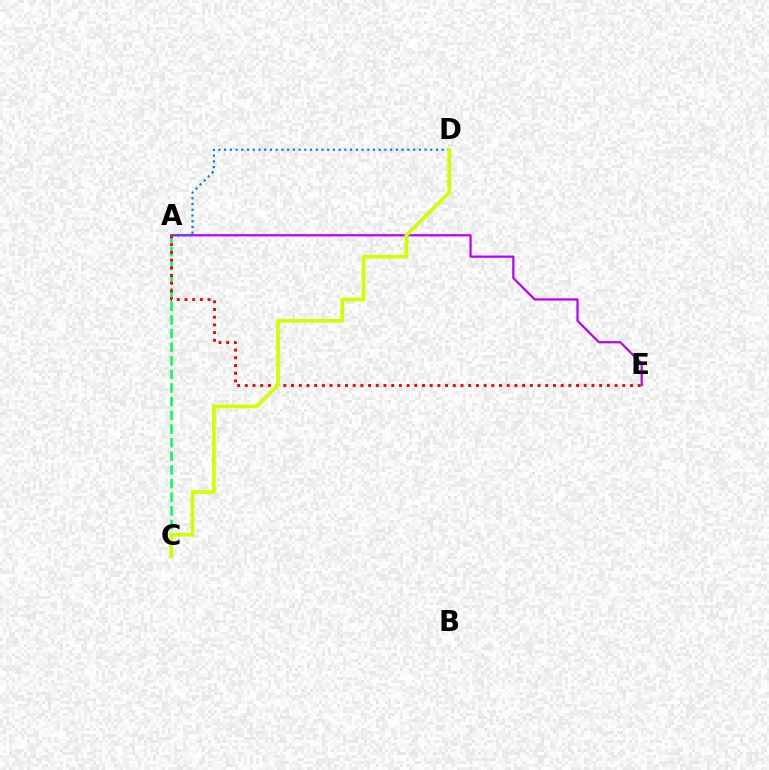{('A', 'E'): [{'color': '#b900ff', 'line_style': 'solid', 'thickness': 1.6}, {'color': '#ff0000', 'line_style': 'dotted', 'thickness': 2.09}], ('A', 'D'): [{'color': '#0074ff', 'line_style': 'dotted', 'thickness': 1.56}], ('A', 'C'): [{'color': '#00ff5c', 'line_style': 'dashed', 'thickness': 1.85}], ('C', 'D'): [{'color': '#d1ff00', 'line_style': 'solid', 'thickness': 2.65}]}